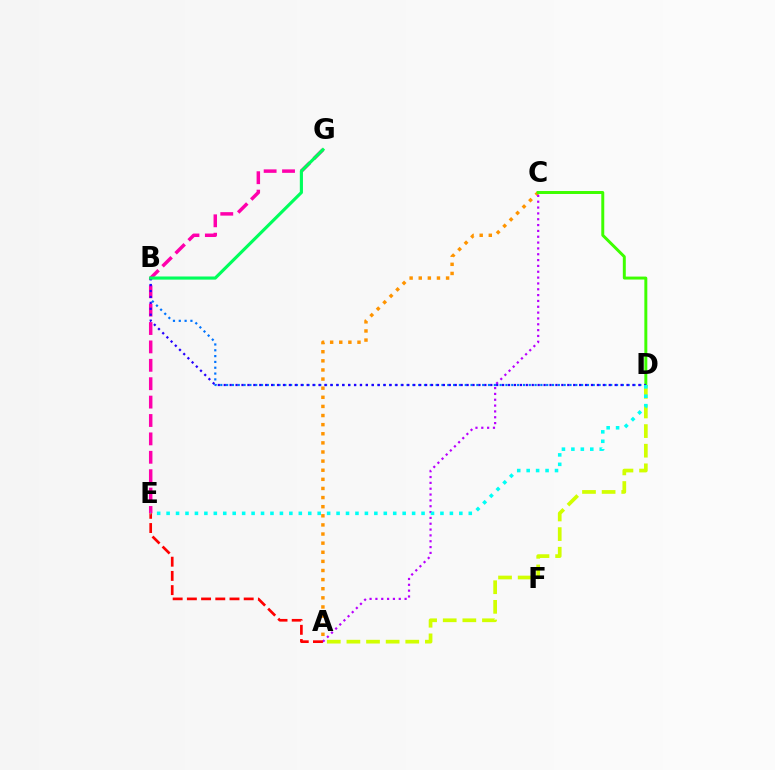{('A', 'D'): [{'color': '#d1ff00', 'line_style': 'dashed', 'thickness': 2.67}], ('B', 'D'): [{'color': '#0074ff', 'line_style': 'dotted', 'thickness': 1.58}, {'color': '#2500ff', 'line_style': 'dotted', 'thickness': 1.61}], ('A', 'C'): [{'color': '#ff9400', 'line_style': 'dotted', 'thickness': 2.48}, {'color': '#b900ff', 'line_style': 'dotted', 'thickness': 1.59}], ('C', 'D'): [{'color': '#3dff00', 'line_style': 'solid', 'thickness': 2.13}], ('E', 'G'): [{'color': '#ff00ac', 'line_style': 'dashed', 'thickness': 2.5}], ('A', 'E'): [{'color': '#ff0000', 'line_style': 'dashed', 'thickness': 1.93}], ('B', 'G'): [{'color': '#00ff5c', 'line_style': 'solid', 'thickness': 2.26}], ('D', 'E'): [{'color': '#00fff6', 'line_style': 'dotted', 'thickness': 2.57}]}